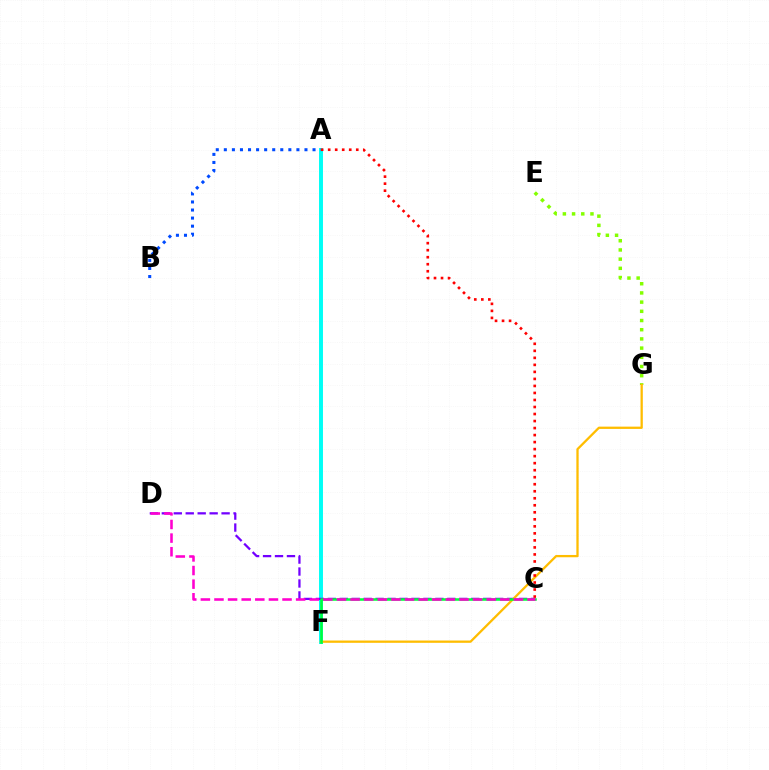{('A', 'F'): [{'color': '#00fff6', 'line_style': 'solid', 'thickness': 2.84}], ('C', 'D'): [{'color': '#7200ff', 'line_style': 'dashed', 'thickness': 1.62}, {'color': '#ff00cf', 'line_style': 'dashed', 'thickness': 1.85}], ('E', 'G'): [{'color': '#84ff00', 'line_style': 'dotted', 'thickness': 2.5}], ('F', 'G'): [{'color': '#ffbd00', 'line_style': 'solid', 'thickness': 1.65}], ('A', 'B'): [{'color': '#004bff', 'line_style': 'dotted', 'thickness': 2.19}], ('C', 'F'): [{'color': '#00ff39', 'line_style': 'solid', 'thickness': 1.82}], ('A', 'C'): [{'color': '#ff0000', 'line_style': 'dotted', 'thickness': 1.91}]}